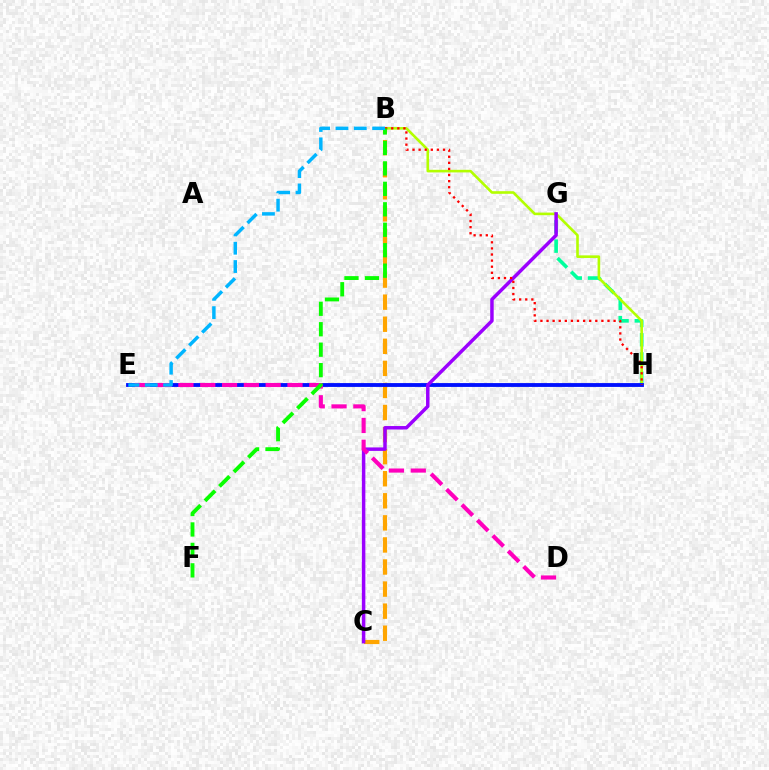{('G', 'H'): [{'color': '#00ff9d', 'line_style': 'dashed', 'thickness': 2.62}], ('B', 'C'): [{'color': '#ffa500', 'line_style': 'dashed', 'thickness': 3.0}], ('B', 'H'): [{'color': '#b3ff00', 'line_style': 'solid', 'thickness': 1.88}, {'color': '#ff0000', 'line_style': 'dotted', 'thickness': 1.66}], ('E', 'H'): [{'color': '#0010ff', 'line_style': 'solid', 'thickness': 2.76}], ('C', 'G'): [{'color': '#9b00ff', 'line_style': 'solid', 'thickness': 2.5}], ('D', 'E'): [{'color': '#ff00bd', 'line_style': 'dashed', 'thickness': 2.96}], ('B', 'F'): [{'color': '#08ff00', 'line_style': 'dashed', 'thickness': 2.78}], ('B', 'E'): [{'color': '#00b5ff', 'line_style': 'dashed', 'thickness': 2.49}]}